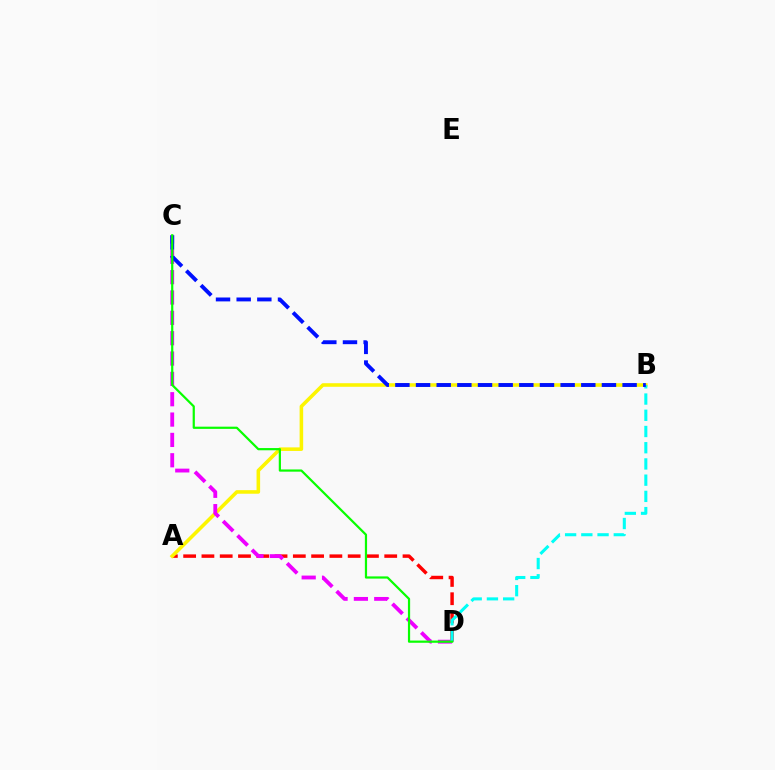{('A', 'D'): [{'color': '#ff0000', 'line_style': 'dashed', 'thickness': 2.48}], ('A', 'B'): [{'color': '#fcf500', 'line_style': 'solid', 'thickness': 2.57}], ('C', 'D'): [{'color': '#ee00ff', 'line_style': 'dashed', 'thickness': 2.76}, {'color': '#08ff00', 'line_style': 'solid', 'thickness': 1.59}], ('B', 'D'): [{'color': '#00fff6', 'line_style': 'dashed', 'thickness': 2.2}], ('B', 'C'): [{'color': '#0010ff', 'line_style': 'dashed', 'thickness': 2.81}]}